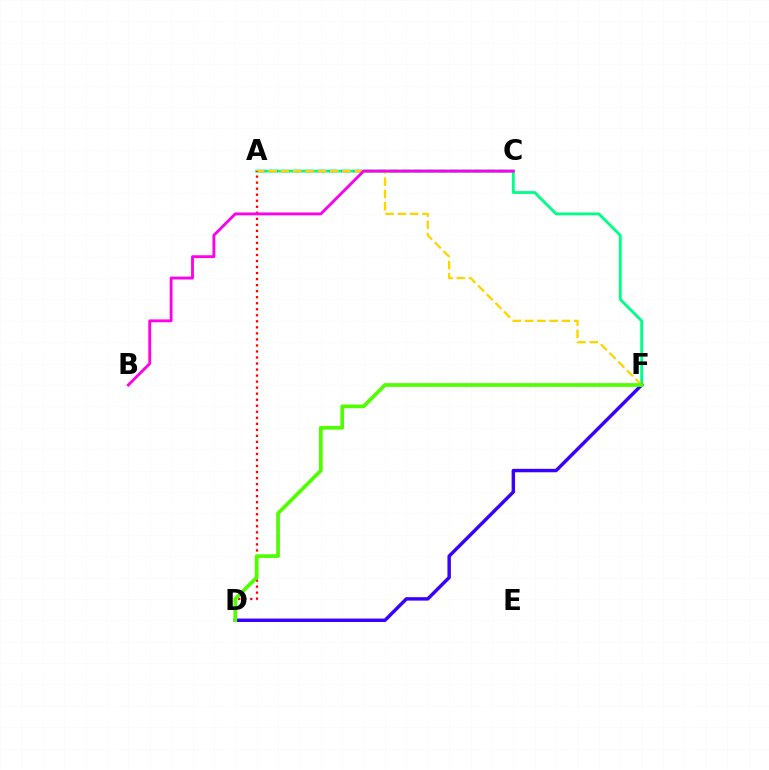{('A', 'F'): [{'color': '#00ff86', 'line_style': 'solid', 'thickness': 2.04}, {'color': '#ffd500', 'line_style': 'dashed', 'thickness': 1.67}], ('A', 'C'): [{'color': '#009eff', 'line_style': 'dashed', 'thickness': 1.64}], ('A', 'D'): [{'color': '#ff0000', 'line_style': 'dotted', 'thickness': 1.64}], ('D', 'F'): [{'color': '#3700ff', 'line_style': 'solid', 'thickness': 2.48}, {'color': '#4fff00', 'line_style': 'solid', 'thickness': 2.67}], ('B', 'C'): [{'color': '#ff00ed', 'line_style': 'solid', 'thickness': 2.05}]}